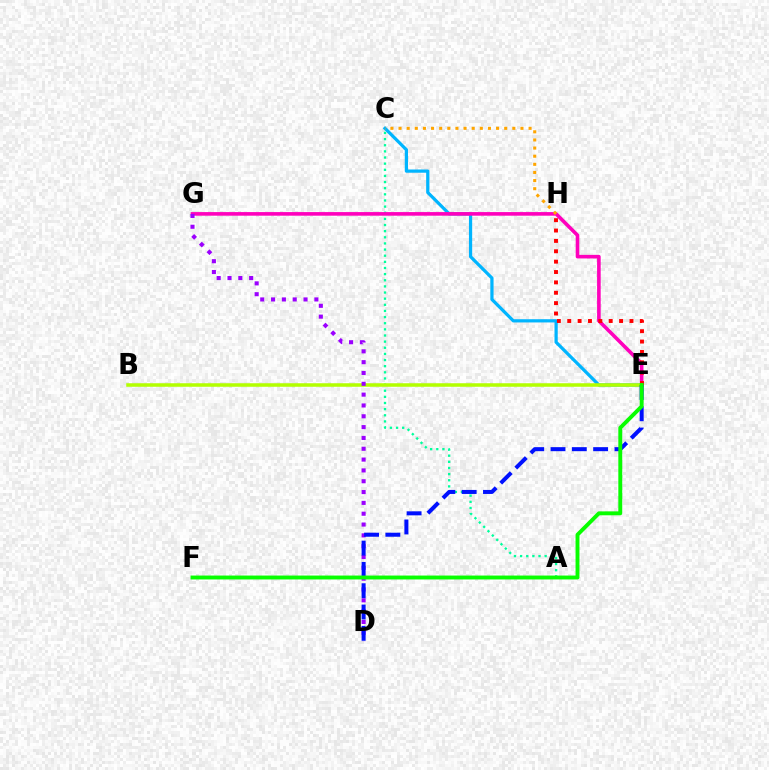{('A', 'C'): [{'color': '#00ff9d', 'line_style': 'dotted', 'thickness': 1.67}], ('C', 'E'): [{'color': '#00b5ff', 'line_style': 'solid', 'thickness': 2.32}], ('E', 'G'): [{'color': '#ff00bd', 'line_style': 'solid', 'thickness': 2.59}], ('B', 'E'): [{'color': '#b3ff00', 'line_style': 'solid', 'thickness': 2.54}], ('D', 'G'): [{'color': '#9b00ff', 'line_style': 'dotted', 'thickness': 2.94}], ('D', 'E'): [{'color': '#0010ff', 'line_style': 'dashed', 'thickness': 2.9}], ('E', 'H'): [{'color': '#ff0000', 'line_style': 'dotted', 'thickness': 2.82}], ('C', 'H'): [{'color': '#ffa500', 'line_style': 'dotted', 'thickness': 2.21}], ('E', 'F'): [{'color': '#08ff00', 'line_style': 'solid', 'thickness': 2.81}]}